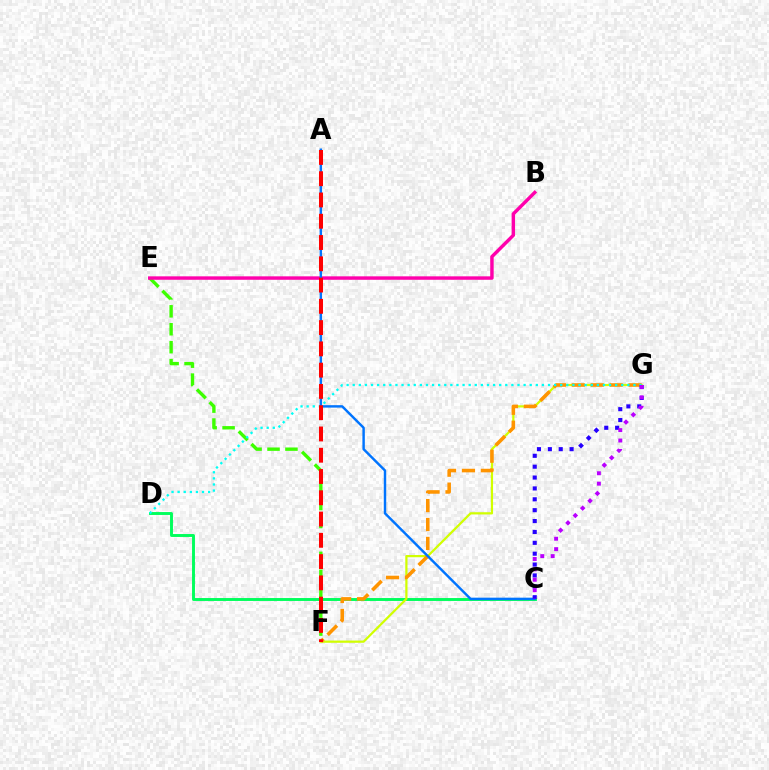{('E', 'F'): [{'color': '#3dff00', 'line_style': 'dashed', 'thickness': 2.44}], ('C', 'D'): [{'color': '#00ff5c', 'line_style': 'solid', 'thickness': 2.1}], ('F', 'G'): [{'color': '#d1ff00', 'line_style': 'solid', 'thickness': 1.61}, {'color': '#ff9400', 'line_style': 'dashed', 'thickness': 2.57}], ('B', 'E'): [{'color': '#ff00ac', 'line_style': 'solid', 'thickness': 2.47}], ('D', 'G'): [{'color': '#00fff6', 'line_style': 'dotted', 'thickness': 1.66}], ('A', 'C'): [{'color': '#0074ff', 'line_style': 'solid', 'thickness': 1.75}], ('A', 'F'): [{'color': '#ff0000', 'line_style': 'dashed', 'thickness': 2.89}], ('C', 'G'): [{'color': '#2500ff', 'line_style': 'dotted', 'thickness': 2.96}, {'color': '#b900ff', 'line_style': 'dotted', 'thickness': 2.83}]}